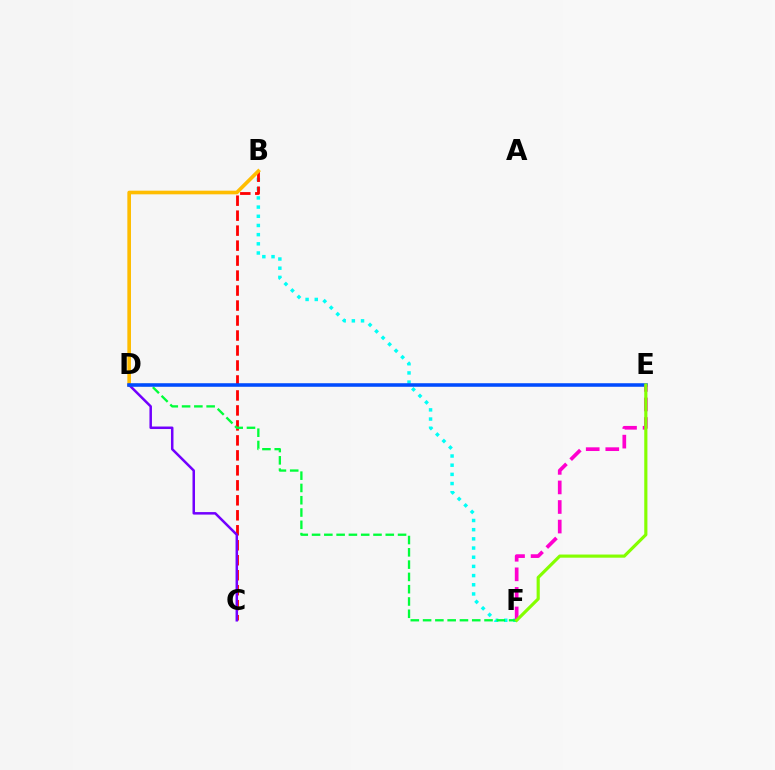{('B', 'F'): [{'color': '#00fff6', 'line_style': 'dotted', 'thickness': 2.49}], ('B', 'C'): [{'color': '#ff0000', 'line_style': 'dashed', 'thickness': 2.04}], ('B', 'D'): [{'color': '#ffbd00', 'line_style': 'solid', 'thickness': 2.62}], ('C', 'D'): [{'color': '#7200ff', 'line_style': 'solid', 'thickness': 1.81}], ('D', 'F'): [{'color': '#00ff39', 'line_style': 'dashed', 'thickness': 1.67}], ('D', 'E'): [{'color': '#004bff', 'line_style': 'solid', 'thickness': 2.55}], ('E', 'F'): [{'color': '#ff00cf', 'line_style': 'dashed', 'thickness': 2.66}, {'color': '#84ff00', 'line_style': 'solid', 'thickness': 2.27}]}